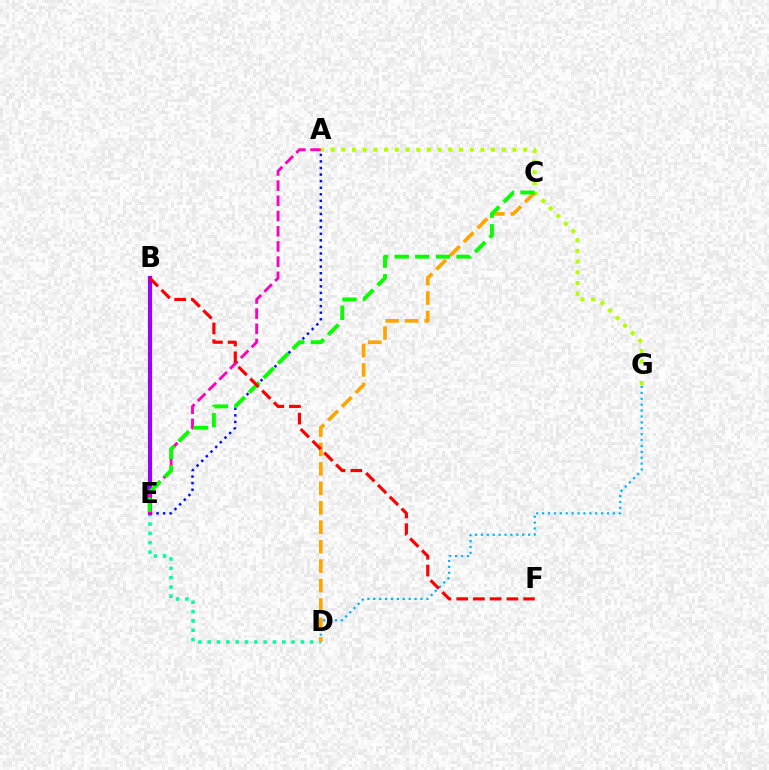{('A', 'E'): [{'color': '#0010ff', 'line_style': 'dotted', 'thickness': 1.79}, {'color': '#ff00bd', 'line_style': 'dashed', 'thickness': 2.07}], ('D', 'E'): [{'color': '#00ff9d', 'line_style': 'dotted', 'thickness': 2.53}], ('A', 'G'): [{'color': '#b3ff00', 'line_style': 'dotted', 'thickness': 2.91}], ('D', 'G'): [{'color': '#00b5ff', 'line_style': 'dotted', 'thickness': 1.6}], ('B', 'E'): [{'color': '#9b00ff', 'line_style': 'solid', 'thickness': 2.99}], ('C', 'D'): [{'color': '#ffa500', 'line_style': 'dashed', 'thickness': 2.64}], ('C', 'E'): [{'color': '#08ff00', 'line_style': 'dashed', 'thickness': 2.8}], ('B', 'F'): [{'color': '#ff0000', 'line_style': 'dashed', 'thickness': 2.27}]}